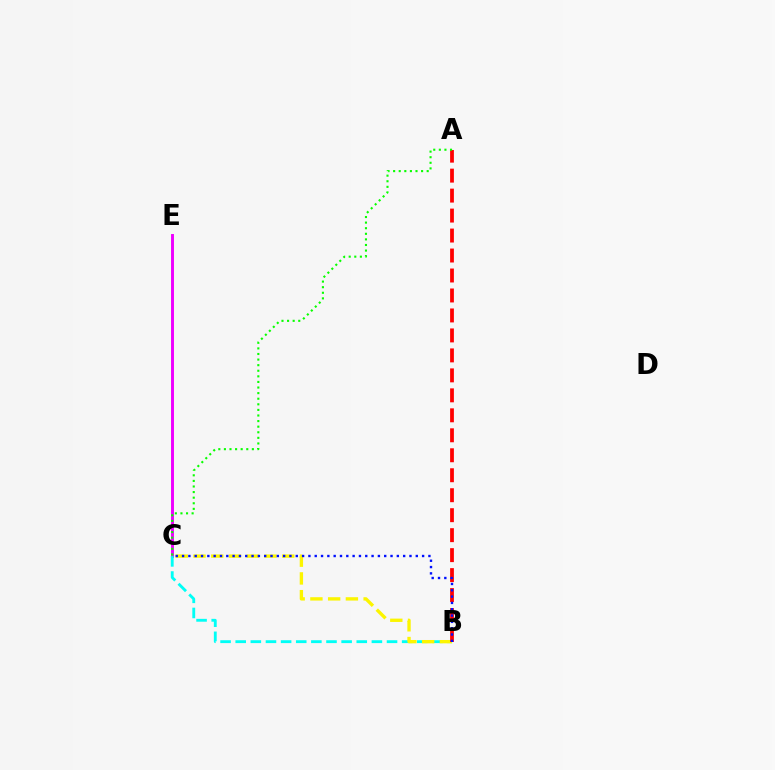{('C', 'E'): [{'color': '#ee00ff', 'line_style': 'solid', 'thickness': 2.11}], ('B', 'C'): [{'color': '#00fff6', 'line_style': 'dashed', 'thickness': 2.06}, {'color': '#fcf500', 'line_style': 'dashed', 'thickness': 2.41}, {'color': '#0010ff', 'line_style': 'dotted', 'thickness': 1.72}], ('A', 'B'): [{'color': '#ff0000', 'line_style': 'dashed', 'thickness': 2.71}], ('A', 'C'): [{'color': '#08ff00', 'line_style': 'dotted', 'thickness': 1.52}]}